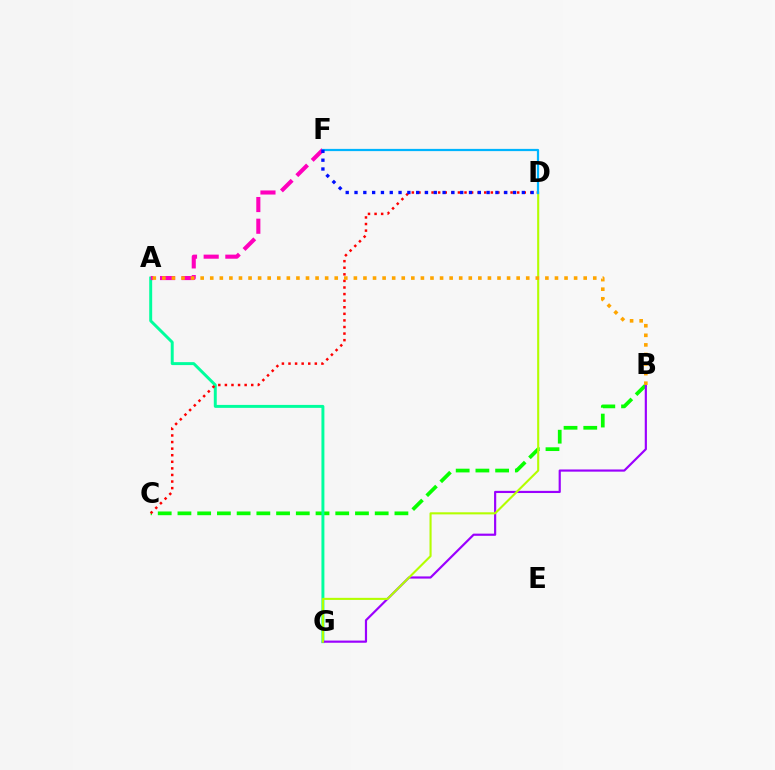{('B', 'C'): [{'color': '#08ff00', 'line_style': 'dashed', 'thickness': 2.68}], ('A', 'G'): [{'color': '#00ff9d', 'line_style': 'solid', 'thickness': 2.13}], ('B', 'G'): [{'color': '#9b00ff', 'line_style': 'solid', 'thickness': 1.57}], ('C', 'D'): [{'color': '#ff0000', 'line_style': 'dotted', 'thickness': 1.79}], ('D', 'G'): [{'color': '#b3ff00', 'line_style': 'solid', 'thickness': 1.51}], ('A', 'F'): [{'color': '#ff00bd', 'line_style': 'dashed', 'thickness': 2.94}], ('D', 'F'): [{'color': '#00b5ff', 'line_style': 'solid', 'thickness': 1.6}, {'color': '#0010ff', 'line_style': 'dotted', 'thickness': 2.39}], ('A', 'B'): [{'color': '#ffa500', 'line_style': 'dotted', 'thickness': 2.6}]}